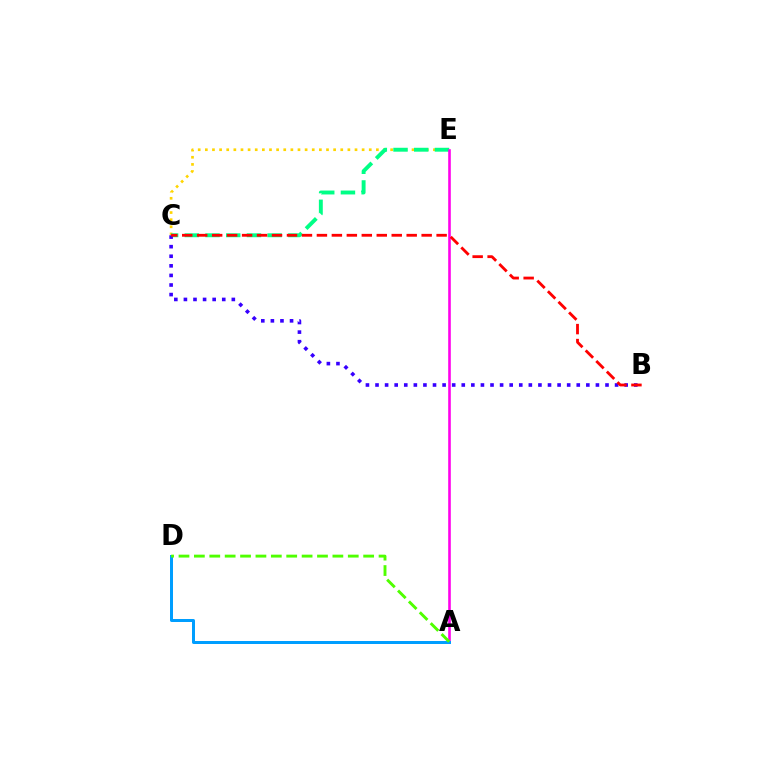{('C', 'E'): [{'color': '#ffd500', 'line_style': 'dotted', 'thickness': 1.94}, {'color': '#00ff86', 'line_style': 'dashed', 'thickness': 2.81}], ('B', 'C'): [{'color': '#3700ff', 'line_style': 'dotted', 'thickness': 2.6}, {'color': '#ff0000', 'line_style': 'dashed', 'thickness': 2.03}], ('A', 'E'): [{'color': '#ff00ed', 'line_style': 'solid', 'thickness': 1.88}], ('A', 'D'): [{'color': '#009eff', 'line_style': 'solid', 'thickness': 2.16}, {'color': '#4fff00', 'line_style': 'dashed', 'thickness': 2.09}]}